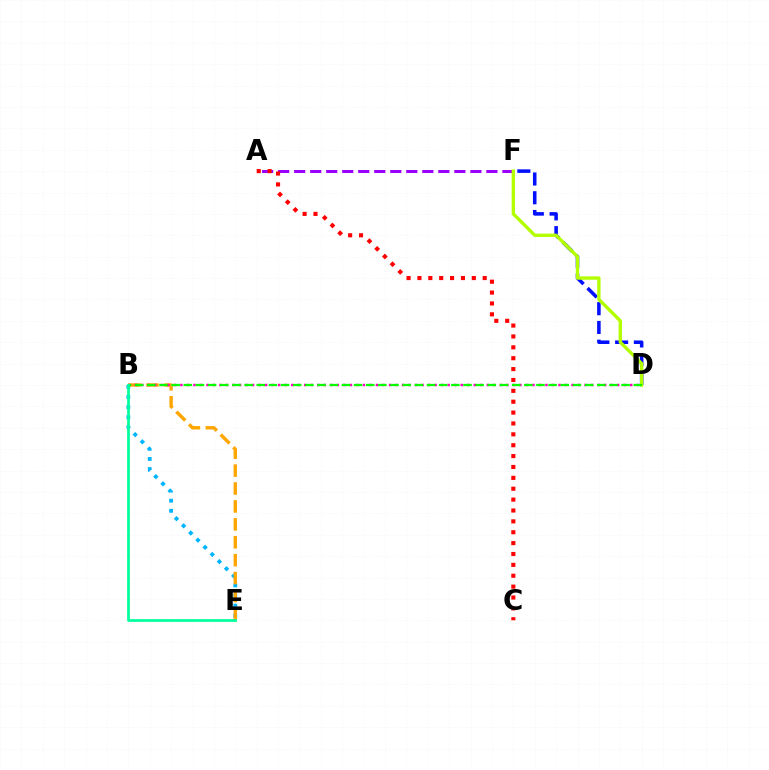{('B', 'E'): [{'color': '#00b5ff', 'line_style': 'dotted', 'thickness': 2.75}, {'color': '#ffa500', 'line_style': 'dashed', 'thickness': 2.43}, {'color': '#00ff9d', 'line_style': 'solid', 'thickness': 1.97}], ('D', 'F'): [{'color': '#0010ff', 'line_style': 'dashed', 'thickness': 2.55}, {'color': '#b3ff00', 'line_style': 'solid', 'thickness': 2.42}], ('A', 'F'): [{'color': '#9b00ff', 'line_style': 'dashed', 'thickness': 2.18}], ('B', 'D'): [{'color': '#ff00bd', 'line_style': 'dotted', 'thickness': 1.77}, {'color': '#08ff00', 'line_style': 'dashed', 'thickness': 1.65}], ('A', 'C'): [{'color': '#ff0000', 'line_style': 'dotted', 'thickness': 2.96}]}